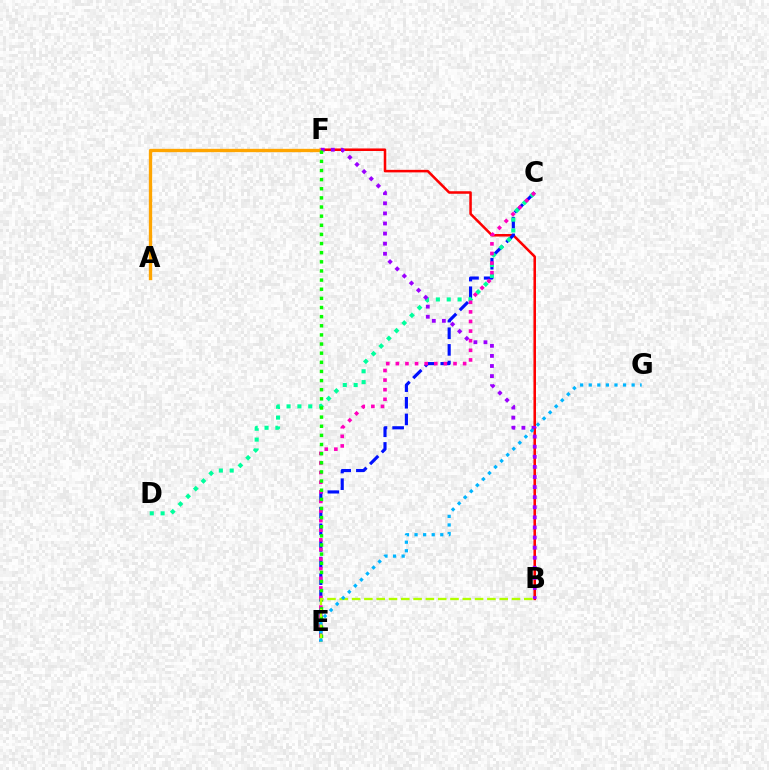{('B', 'F'): [{'color': '#ff0000', 'line_style': 'solid', 'thickness': 1.83}, {'color': '#9b00ff', 'line_style': 'dotted', 'thickness': 2.74}], ('C', 'E'): [{'color': '#0010ff', 'line_style': 'dashed', 'thickness': 2.26}, {'color': '#ff00bd', 'line_style': 'dotted', 'thickness': 2.61}], ('C', 'D'): [{'color': '#00ff9d', 'line_style': 'dotted', 'thickness': 2.95}], ('A', 'F'): [{'color': '#ffa500', 'line_style': 'solid', 'thickness': 2.4}], ('E', 'F'): [{'color': '#08ff00', 'line_style': 'dotted', 'thickness': 2.48}], ('B', 'E'): [{'color': '#b3ff00', 'line_style': 'dashed', 'thickness': 1.67}], ('E', 'G'): [{'color': '#00b5ff', 'line_style': 'dotted', 'thickness': 2.33}]}